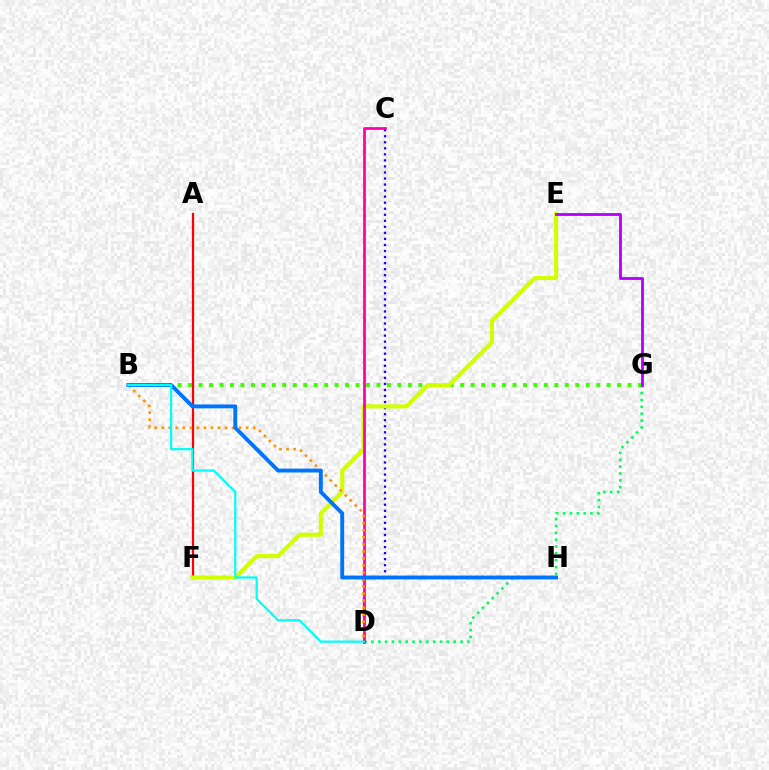{('B', 'G'): [{'color': '#3dff00', 'line_style': 'dotted', 'thickness': 2.84}], ('D', 'G'): [{'color': '#00ff5c', 'line_style': 'dotted', 'thickness': 1.86}], ('C', 'D'): [{'color': '#2500ff', 'line_style': 'dotted', 'thickness': 1.64}, {'color': '#ff00ac', 'line_style': 'solid', 'thickness': 1.98}], ('A', 'F'): [{'color': '#ff0000', 'line_style': 'solid', 'thickness': 1.61}], ('E', 'F'): [{'color': '#d1ff00', 'line_style': 'solid', 'thickness': 2.94}], ('E', 'G'): [{'color': '#b900ff', 'line_style': 'solid', 'thickness': 2.05}], ('B', 'D'): [{'color': '#ff9400', 'line_style': 'dotted', 'thickness': 1.91}, {'color': '#00fff6', 'line_style': 'solid', 'thickness': 1.61}], ('B', 'H'): [{'color': '#0074ff', 'line_style': 'solid', 'thickness': 2.8}]}